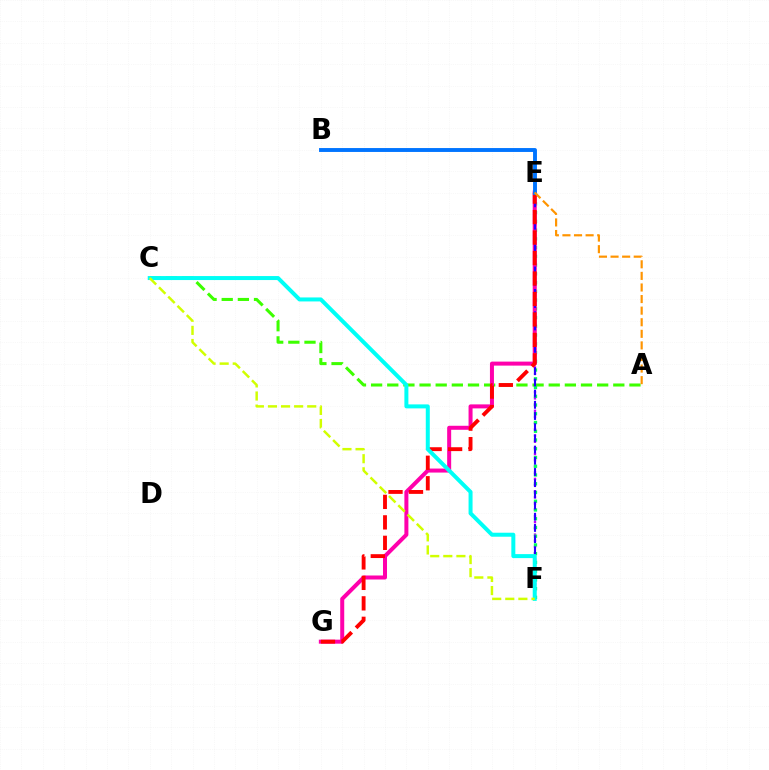{('E', 'F'): [{'color': '#b900ff', 'line_style': 'dotted', 'thickness': 1.68}, {'color': '#00ff5c', 'line_style': 'dotted', 'thickness': 2.38}, {'color': '#2500ff', 'line_style': 'dashed', 'thickness': 1.52}], ('A', 'C'): [{'color': '#3dff00', 'line_style': 'dashed', 'thickness': 2.19}], ('E', 'G'): [{'color': '#ff00ac', 'line_style': 'solid', 'thickness': 2.88}, {'color': '#ff0000', 'line_style': 'dashed', 'thickness': 2.78}], ('B', 'E'): [{'color': '#0074ff', 'line_style': 'solid', 'thickness': 2.81}], ('C', 'F'): [{'color': '#00fff6', 'line_style': 'solid', 'thickness': 2.88}, {'color': '#d1ff00', 'line_style': 'dashed', 'thickness': 1.78}], ('A', 'E'): [{'color': '#ff9400', 'line_style': 'dashed', 'thickness': 1.57}]}